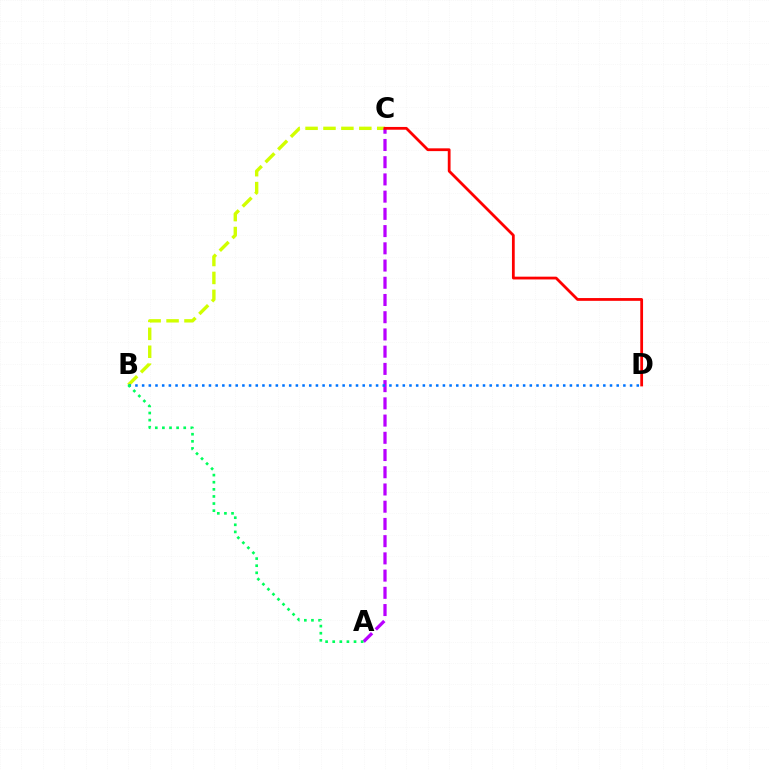{('B', 'C'): [{'color': '#d1ff00', 'line_style': 'dashed', 'thickness': 2.43}], ('A', 'C'): [{'color': '#b900ff', 'line_style': 'dashed', 'thickness': 2.34}], ('B', 'D'): [{'color': '#0074ff', 'line_style': 'dotted', 'thickness': 1.82}], ('C', 'D'): [{'color': '#ff0000', 'line_style': 'solid', 'thickness': 2.0}], ('A', 'B'): [{'color': '#00ff5c', 'line_style': 'dotted', 'thickness': 1.93}]}